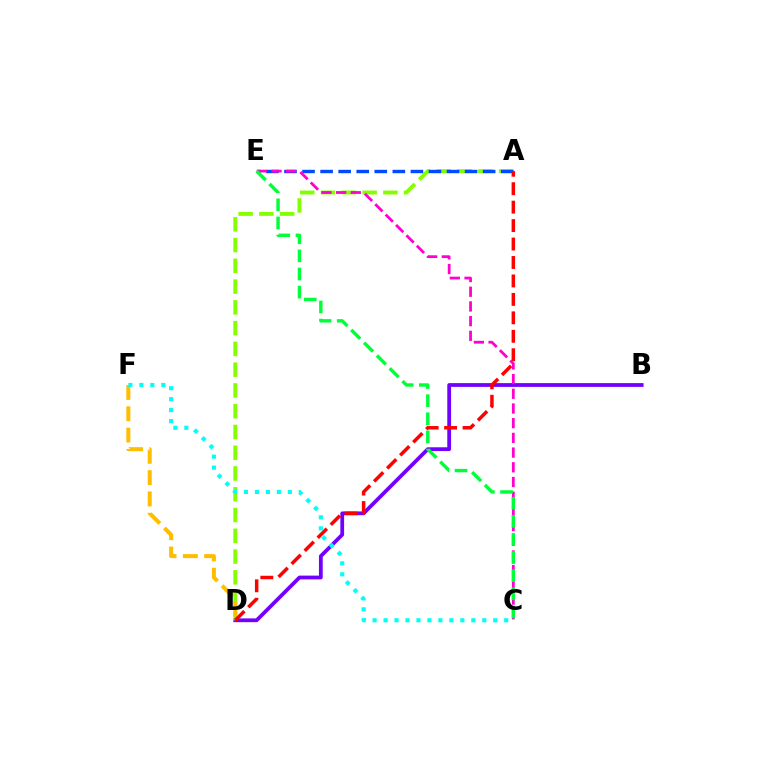{('B', 'D'): [{'color': '#7200ff', 'line_style': 'solid', 'thickness': 2.72}], ('A', 'D'): [{'color': '#84ff00', 'line_style': 'dashed', 'thickness': 2.82}, {'color': '#ff0000', 'line_style': 'dashed', 'thickness': 2.51}], ('A', 'E'): [{'color': '#004bff', 'line_style': 'dashed', 'thickness': 2.45}], ('D', 'F'): [{'color': '#ffbd00', 'line_style': 'dashed', 'thickness': 2.9}], ('C', 'E'): [{'color': '#ff00cf', 'line_style': 'dashed', 'thickness': 2.0}, {'color': '#00ff39', 'line_style': 'dashed', 'thickness': 2.46}], ('C', 'F'): [{'color': '#00fff6', 'line_style': 'dotted', 'thickness': 2.98}]}